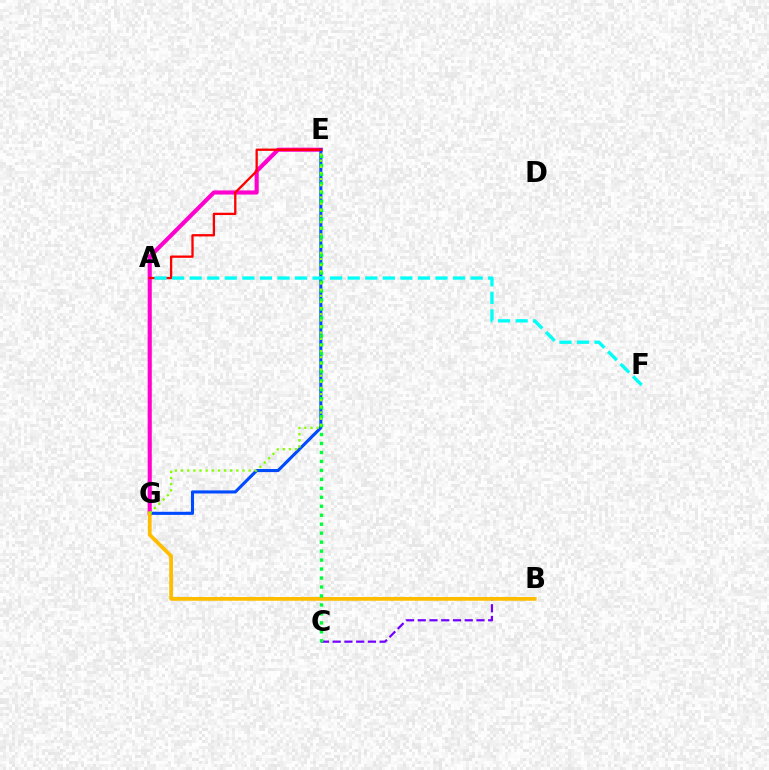{('E', 'G'): [{'color': '#ff00cf', 'line_style': 'solid', 'thickness': 2.96}, {'color': '#004bff', 'line_style': 'solid', 'thickness': 2.22}, {'color': '#84ff00', 'line_style': 'dotted', 'thickness': 1.67}], ('B', 'C'): [{'color': '#7200ff', 'line_style': 'dashed', 'thickness': 1.6}], ('B', 'G'): [{'color': '#ffbd00', 'line_style': 'solid', 'thickness': 2.71}], ('C', 'E'): [{'color': '#00ff39', 'line_style': 'dotted', 'thickness': 2.44}], ('A', 'E'): [{'color': '#ff0000', 'line_style': 'solid', 'thickness': 1.67}], ('A', 'F'): [{'color': '#00fff6', 'line_style': 'dashed', 'thickness': 2.39}]}